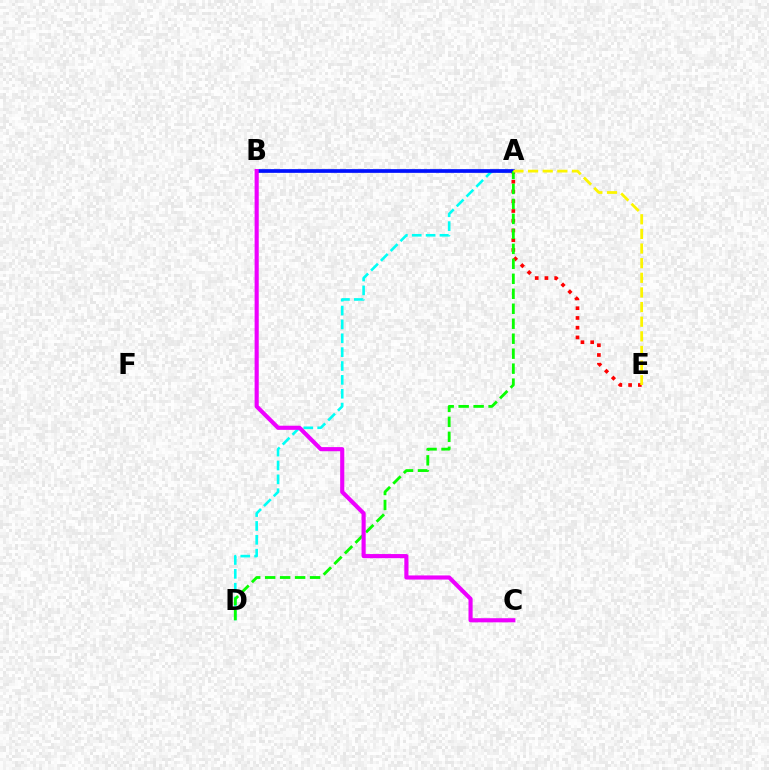{('A', 'E'): [{'color': '#ff0000', 'line_style': 'dotted', 'thickness': 2.65}, {'color': '#fcf500', 'line_style': 'dashed', 'thickness': 1.99}], ('A', 'D'): [{'color': '#00fff6', 'line_style': 'dashed', 'thickness': 1.88}, {'color': '#08ff00', 'line_style': 'dashed', 'thickness': 2.03}], ('A', 'B'): [{'color': '#0010ff', 'line_style': 'solid', 'thickness': 2.66}], ('B', 'C'): [{'color': '#ee00ff', 'line_style': 'solid', 'thickness': 2.97}]}